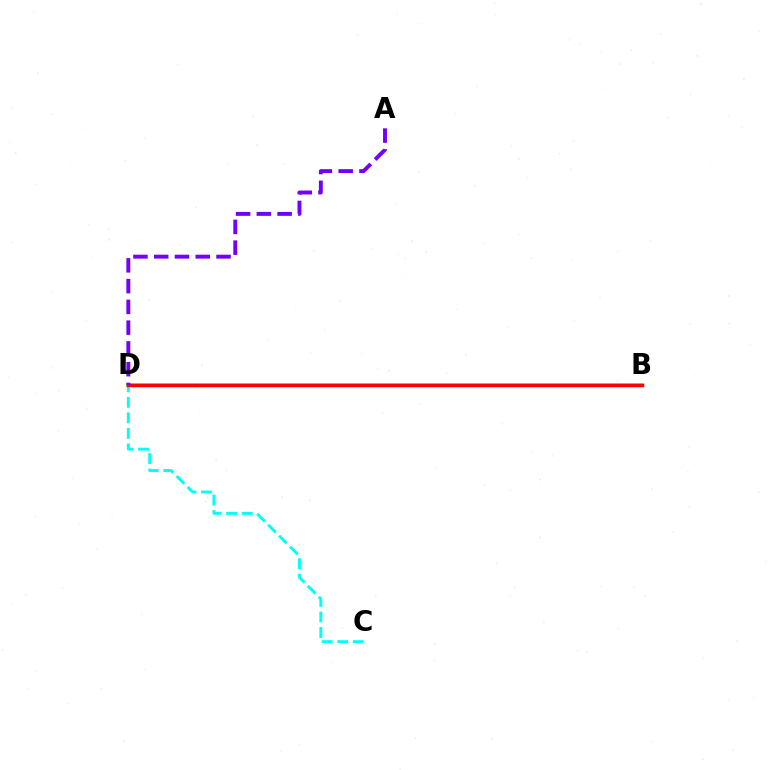{('B', 'D'): [{'color': '#84ff00', 'line_style': 'solid', 'thickness': 2.76}, {'color': '#ff0000', 'line_style': 'solid', 'thickness': 2.51}], ('C', 'D'): [{'color': '#00fff6', 'line_style': 'dashed', 'thickness': 2.11}], ('A', 'D'): [{'color': '#7200ff', 'line_style': 'dashed', 'thickness': 2.82}]}